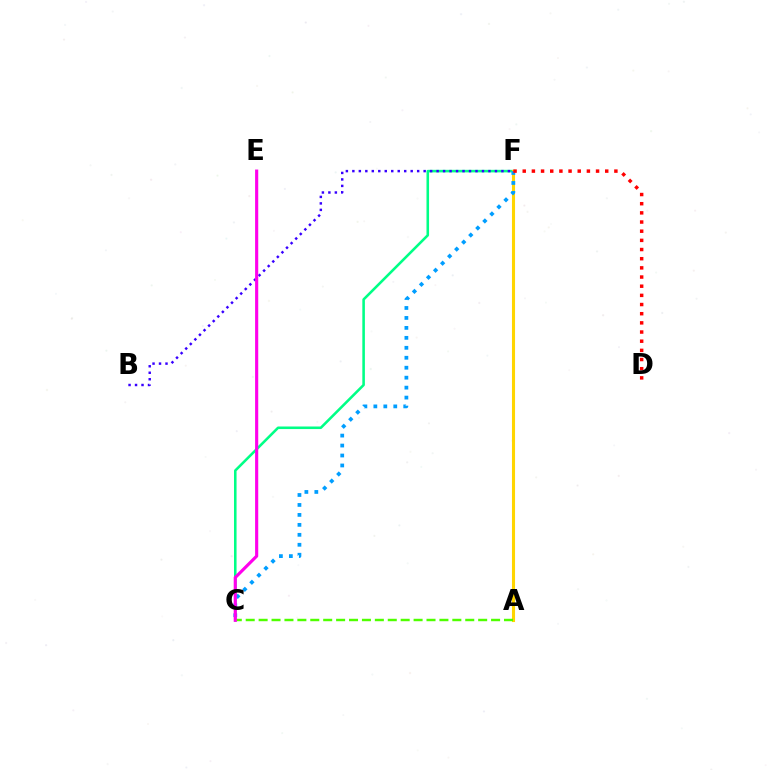{('C', 'F'): [{'color': '#00ff86', 'line_style': 'solid', 'thickness': 1.85}, {'color': '#009eff', 'line_style': 'dotted', 'thickness': 2.71}], ('A', 'F'): [{'color': '#ffd500', 'line_style': 'solid', 'thickness': 2.23}], ('D', 'F'): [{'color': '#ff0000', 'line_style': 'dotted', 'thickness': 2.49}], ('A', 'C'): [{'color': '#4fff00', 'line_style': 'dashed', 'thickness': 1.75}], ('B', 'F'): [{'color': '#3700ff', 'line_style': 'dotted', 'thickness': 1.76}], ('C', 'E'): [{'color': '#ff00ed', 'line_style': 'solid', 'thickness': 2.26}]}